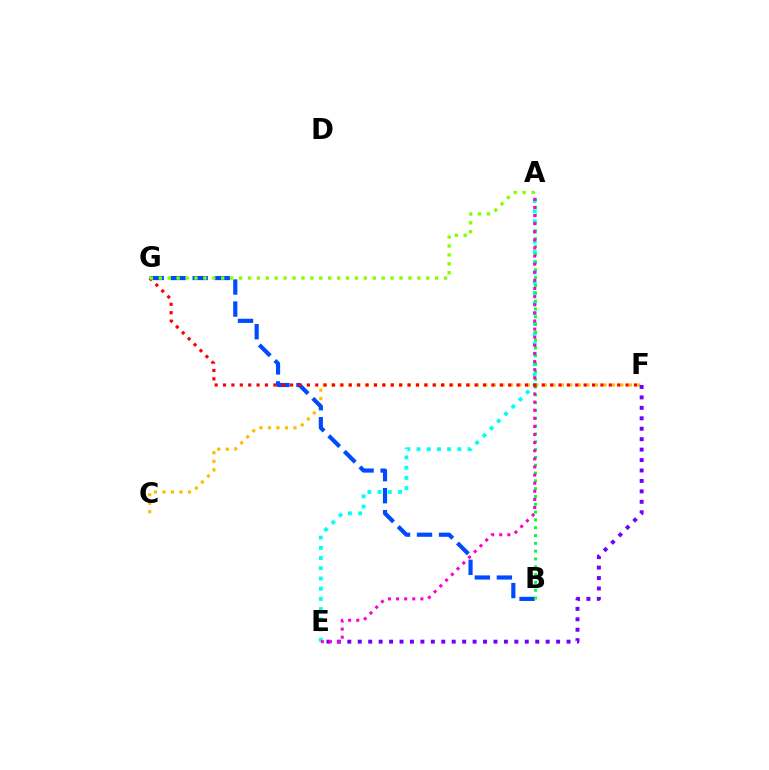{('C', 'F'): [{'color': '#ffbd00', 'line_style': 'dotted', 'thickness': 2.31}], ('A', 'E'): [{'color': '#00fff6', 'line_style': 'dotted', 'thickness': 2.77}, {'color': '#ff00cf', 'line_style': 'dotted', 'thickness': 2.2}], ('B', 'G'): [{'color': '#004bff', 'line_style': 'dashed', 'thickness': 2.99}], ('E', 'F'): [{'color': '#7200ff', 'line_style': 'dotted', 'thickness': 2.84}], ('A', 'B'): [{'color': '#00ff39', 'line_style': 'dotted', 'thickness': 2.12}], ('F', 'G'): [{'color': '#ff0000', 'line_style': 'dotted', 'thickness': 2.28}], ('A', 'G'): [{'color': '#84ff00', 'line_style': 'dotted', 'thickness': 2.42}]}